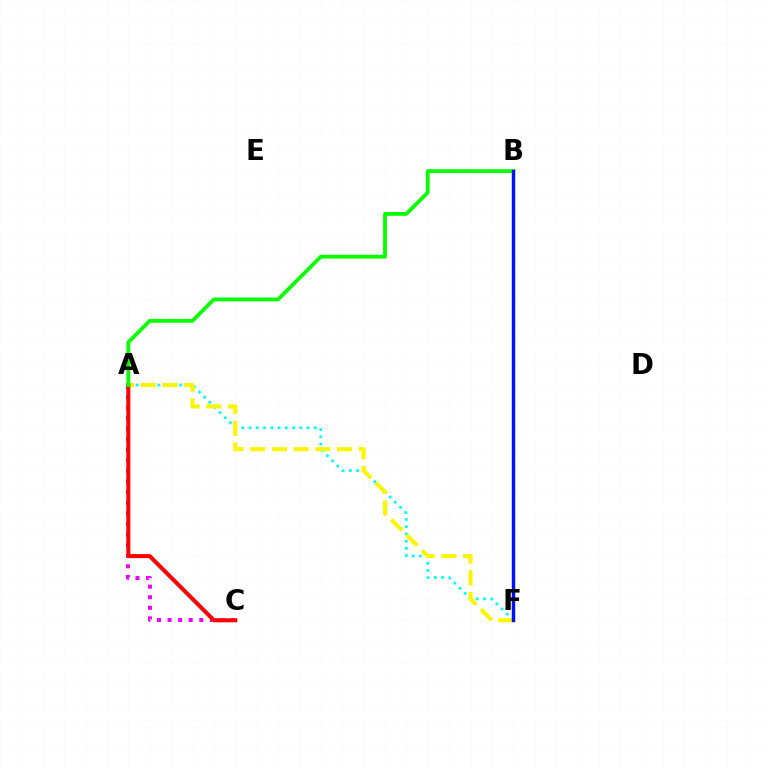{('A', 'F'): [{'color': '#00fff6', 'line_style': 'dotted', 'thickness': 1.97}, {'color': '#fcf500', 'line_style': 'dashed', 'thickness': 2.95}], ('A', 'C'): [{'color': '#ee00ff', 'line_style': 'dotted', 'thickness': 2.87}, {'color': '#ff0000', 'line_style': 'solid', 'thickness': 2.9}], ('A', 'B'): [{'color': '#08ff00', 'line_style': 'solid', 'thickness': 2.72}], ('B', 'F'): [{'color': '#0010ff', 'line_style': 'solid', 'thickness': 2.46}]}